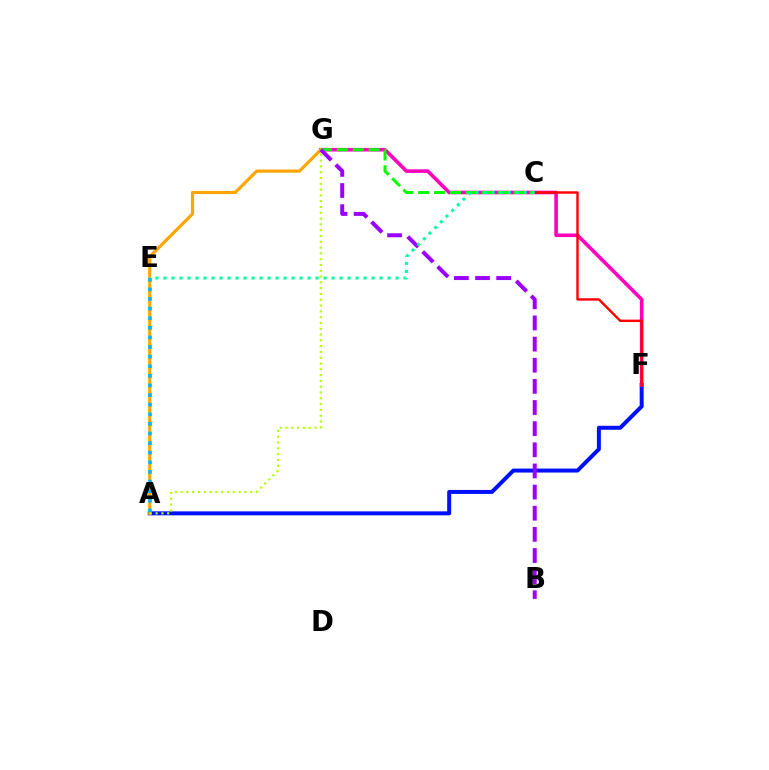{('A', 'F'): [{'color': '#0010ff', 'line_style': 'solid', 'thickness': 2.87}], ('F', 'G'): [{'color': '#ff00bd', 'line_style': 'solid', 'thickness': 2.59}], ('A', 'G'): [{'color': '#ffa500', 'line_style': 'solid', 'thickness': 2.28}, {'color': '#b3ff00', 'line_style': 'dotted', 'thickness': 1.58}], ('C', 'G'): [{'color': '#08ff00', 'line_style': 'dashed', 'thickness': 2.17}], ('C', 'F'): [{'color': '#ff0000', 'line_style': 'solid', 'thickness': 1.74}], ('A', 'E'): [{'color': '#00b5ff', 'line_style': 'dotted', 'thickness': 2.61}], ('B', 'G'): [{'color': '#9b00ff', 'line_style': 'dashed', 'thickness': 2.87}], ('C', 'E'): [{'color': '#00ff9d', 'line_style': 'dotted', 'thickness': 2.18}]}